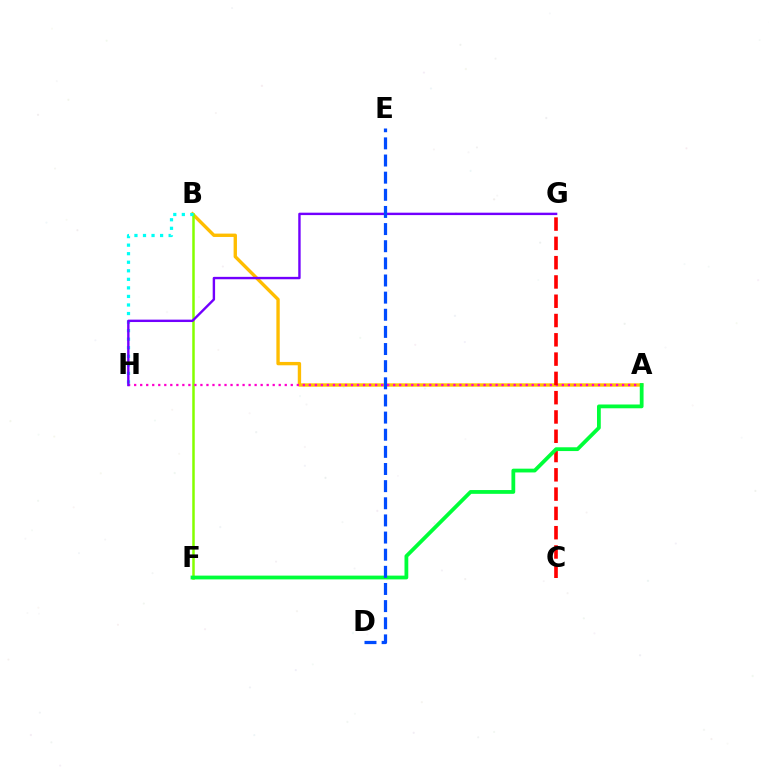{('A', 'B'): [{'color': '#ffbd00', 'line_style': 'solid', 'thickness': 2.42}], ('B', 'F'): [{'color': '#84ff00', 'line_style': 'solid', 'thickness': 1.81}], ('A', 'H'): [{'color': '#ff00cf', 'line_style': 'dotted', 'thickness': 1.64}], ('B', 'H'): [{'color': '#00fff6', 'line_style': 'dotted', 'thickness': 2.32}], ('C', 'G'): [{'color': '#ff0000', 'line_style': 'dashed', 'thickness': 2.62}], ('G', 'H'): [{'color': '#7200ff', 'line_style': 'solid', 'thickness': 1.73}], ('A', 'F'): [{'color': '#00ff39', 'line_style': 'solid', 'thickness': 2.72}], ('D', 'E'): [{'color': '#004bff', 'line_style': 'dashed', 'thickness': 2.33}]}